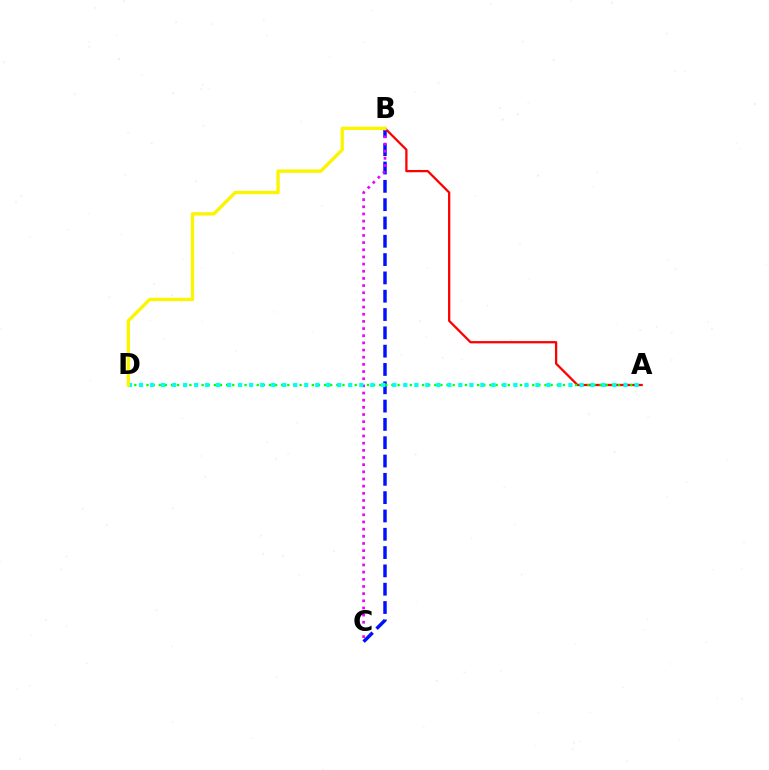{('A', 'B'): [{'color': '#ff0000', 'line_style': 'solid', 'thickness': 1.64}], ('B', 'C'): [{'color': '#0010ff', 'line_style': 'dashed', 'thickness': 2.49}, {'color': '#ee00ff', 'line_style': 'dotted', 'thickness': 1.95}], ('A', 'D'): [{'color': '#08ff00', 'line_style': 'dotted', 'thickness': 1.66}, {'color': '#00fff6', 'line_style': 'dotted', 'thickness': 2.99}], ('B', 'D'): [{'color': '#fcf500', 'line_style': 'solid', 'thickness': 2.41}]}